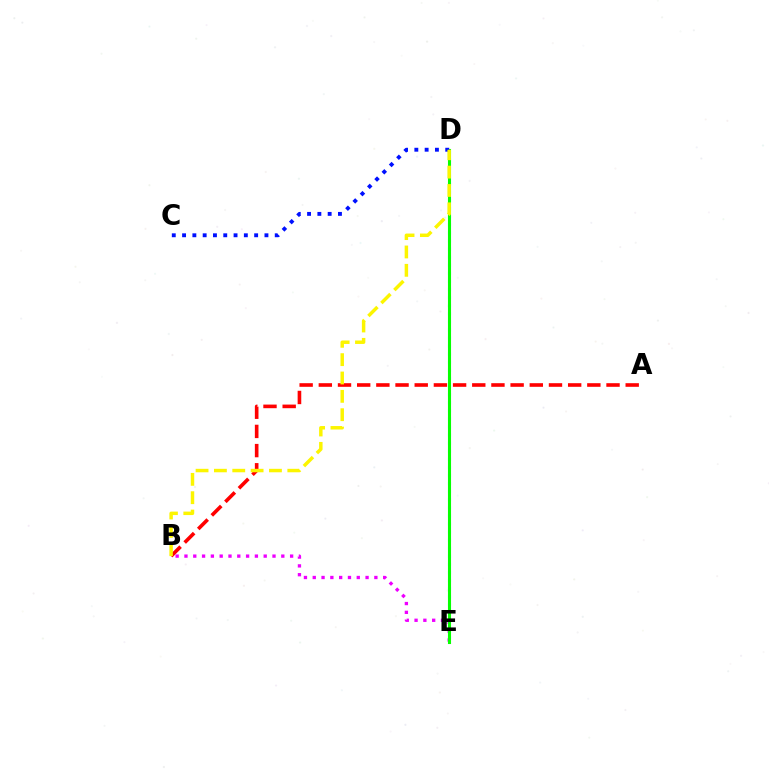{('D', 'E'): [{'color': '#00fff6', 'line_style': 'dotted', 'thickness': 2.2}, {'color': '#08ff00', 'line_style': 'solid', 'thickness': 2.22}], ('B', 'E'): [{'color': '#ee00ff', 'line_style': 'dotted', 'thickness': 2.39}], ('C', 'D'): [{'color': '#0010ff', 'line_style': 'dotted', 'thickness': 2.8}], ('A', 'B'): [{'color': '#ff0000', 'line_style': 'dashed', 'thickness': 2.61}], ('B', 'D'): [{'color': '#fcf500', 'line_style': 'dashed', 'thickness': 2.49}]}